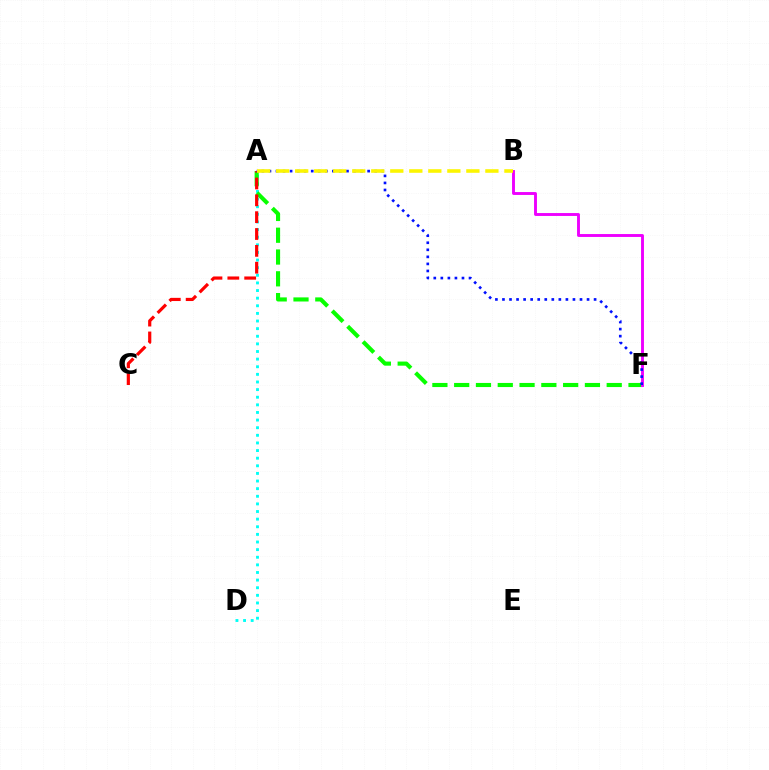{('A', 'D'): [{'color': '#00fff6', 'line_style': 'dotted', 'thickness': 2.07}], ('A', 'F'): [{'color': '#08ff00', 'line_style': 'dashed', 'thickness': 2.96}, {'color': '#0010ff', 'line_style': 'dotted', 'thickness': 1.92}], ('A', 'C'): [{'color': '#ff0000', 'line_style': 'dashed', 'thickness': 2.29}], ('B', 'F'): [{'color': '#ee00ff', 'line_style': 'solid', 'thickness': 2.09}], ('A', 'B'): [{'color': '#fcf500', 'line_style': 'dashed', 'thickness': 2.58}]}